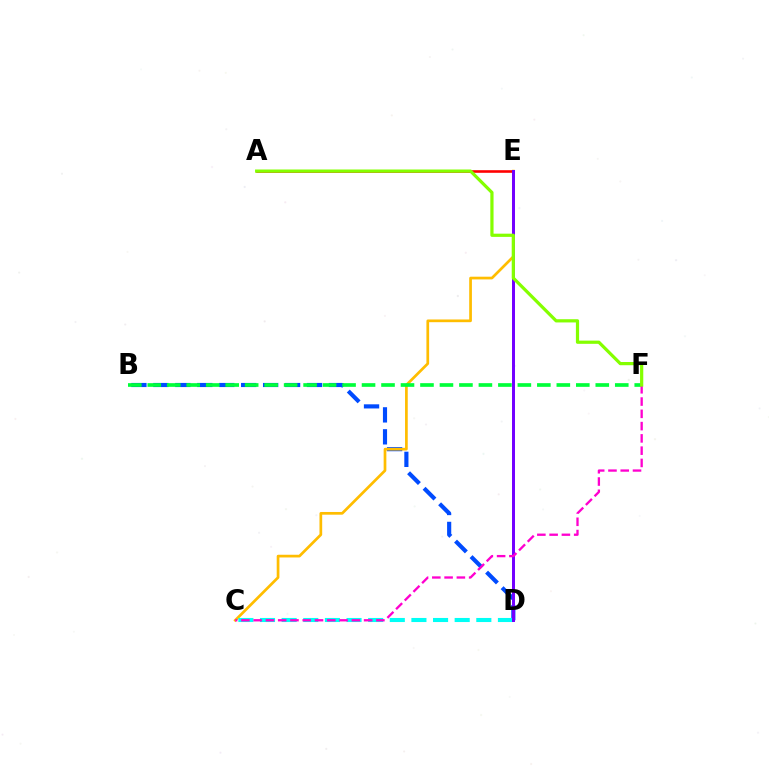{('B', 'D'): [{'color': '#004bff', 'line_style': 'dashed', 'thickness': 2.98}], ('C', 'E'): [{'color': '#ffbd00', 'line_style': 'solid', 'thickness': 1.95}], ('C', 'D'): [{'color': '#00fff6', 'line_style': 'dashed', 'thickness': 2.94}], ('B', 'F'): [{'color': '#00ff39', 'line_style': 'dashed', 'thickness': 2.65}], ('A', 'E'): [{'color': '#ff0000', 'line_style': 'solid', 'thickness': 1.87}], ('D', 'E'): [{'color': '#7200ff', 'line_style': 'solid', 'thickness': 2.14}], ('C', 'F'): [{'color': '#ff00cf', 'line_style': 'dashed', 'thickness': 1.67}], ('A', 'F'): [{'color': '#84ff00', 'line_style': 'solid', 'thickness': 2.31}]}